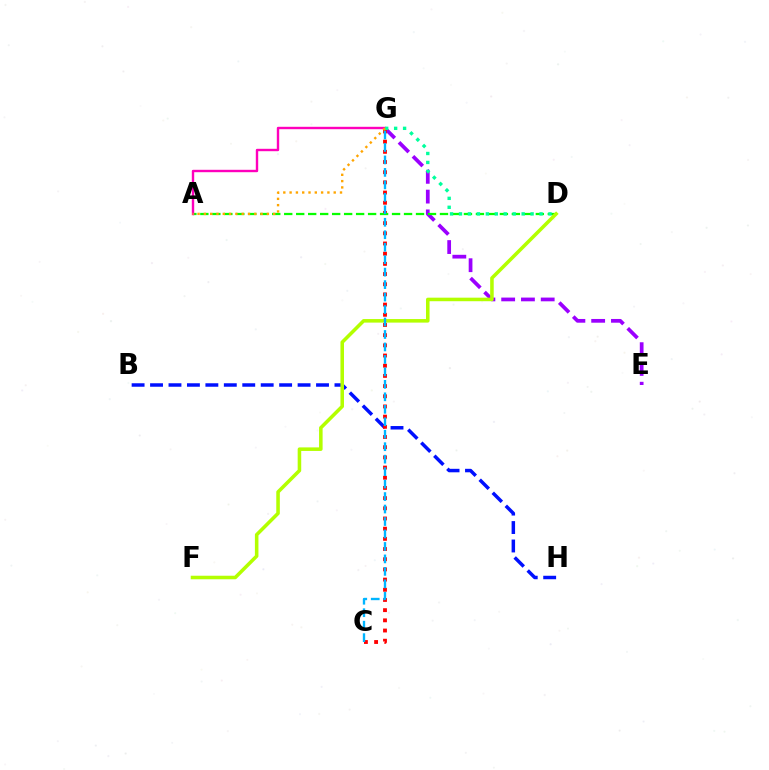{('E', 'G'): [{'color': '#9b00ff', 'line_style': 'dashed', 'thickness': 2.69}], ('B', 'H'): [{'color': '#0010ff', 'line_style': 'dashed', 'thickness': 2.51}], ('C', 'G'): [{'color': '#ff0000', 'line_style': 'dotted', 'thickness': 2.77}, {'color': '#00b5ff', 'line_style': 'dashed', 'thickness': 1.69}], ('A', 'D'): [{'color': '#08ff00', 'line_style': 'dashed', 'thickness': 1.63}], ('A', 'G'): [{'color': '#ff00bd', 'line_style': 'solid', 'thickness': 1.73}, {'color': '#ffa500', 'line_style': 'dotted', 'thickness': 1.71}], ('D', 'F'): [{'color': '#b3ff00', 'line_style': 'solid', 'thickness': 2.55}], ('D', 'G'): [{'color': '#00ff9d', 'line_style': 'dotted', 'thickness': 2.43}]}